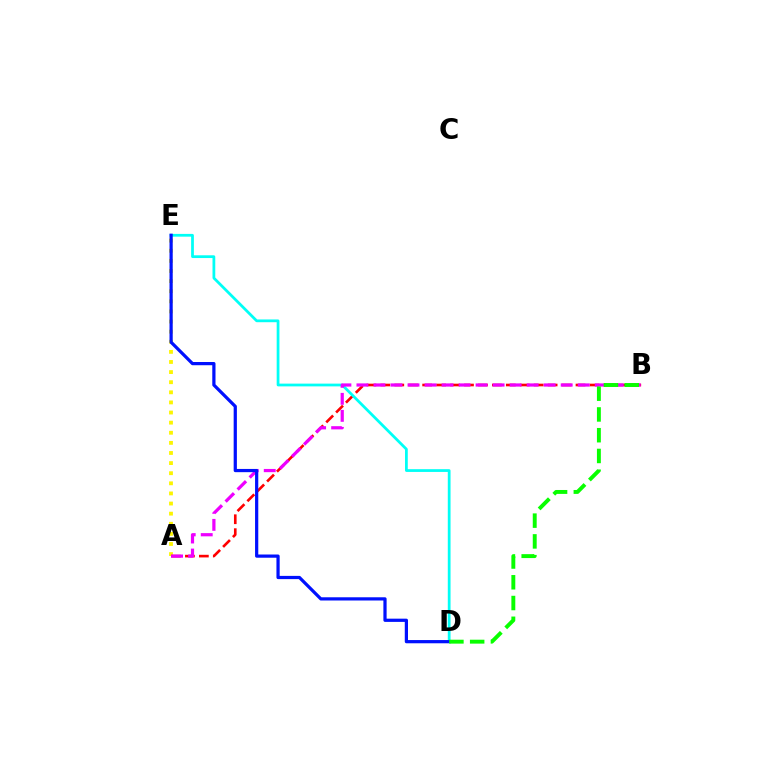{('A', 'E'): [{'color': '#fcf500', 'line_style': 'dotted', 'thickness': 2.75}], ('A', 'B'): [{'color': '#ff0000', 'line_style': 'dashed', 'thickness': 1.89}, {'color': '#ee00ff', 'line_style': 'dashed', 'thickness': 2.31}], ('D', 'E'): [{'color': '#00fff6', 'line_style': 'solid', 'thickness': 1.99}, {'color': '#0010ff', 'line_style': 'solid', 'thickness': 2.32}], ('B', 'D'): [{'color': '#08ff00', 'line_style': 'dashed', 'thickness': 2.82}]}